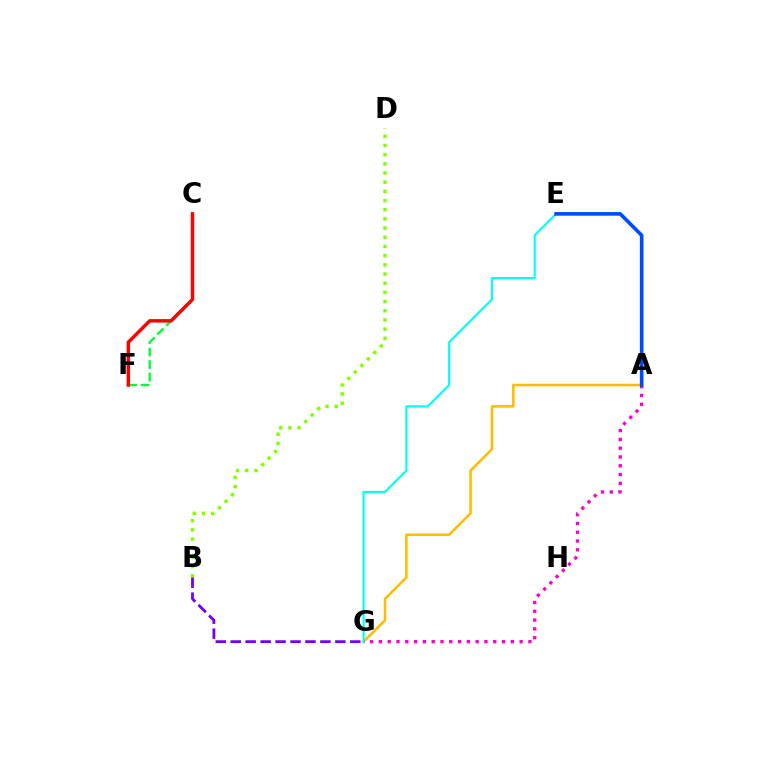{('C', 'F'): [{'color': '#00ff39', 'line_style': 'dashed', 'thickness': 1.7}, {'color': '#ff0000', 'line_style': 'solid', 'thickness': 2.49}], ('A', 'G'): [{'color': '#ffbd00', 'line_style': 'solid', 'thickness': 1.85}, {'color': '#ff00cf', 'line_style': 'dotted', 'thickness': 2.39}], ('E', 'G'): [{'color': '#00fff6', 'line_style': 'solid', 'thickness': 1.54}], ('B', 'D'): [{'color': '#84ff00', 'line_style': 'dotted', 'thickness': 2.5}], ('A', 'E'): [{'color': '#004bff', 'line_style': 'solid', 'thickness': 2.61}], ('B', 'G'): [{'color': '#7200ff', 'line_style': 'dashed', 'thickness': 2.03}]}